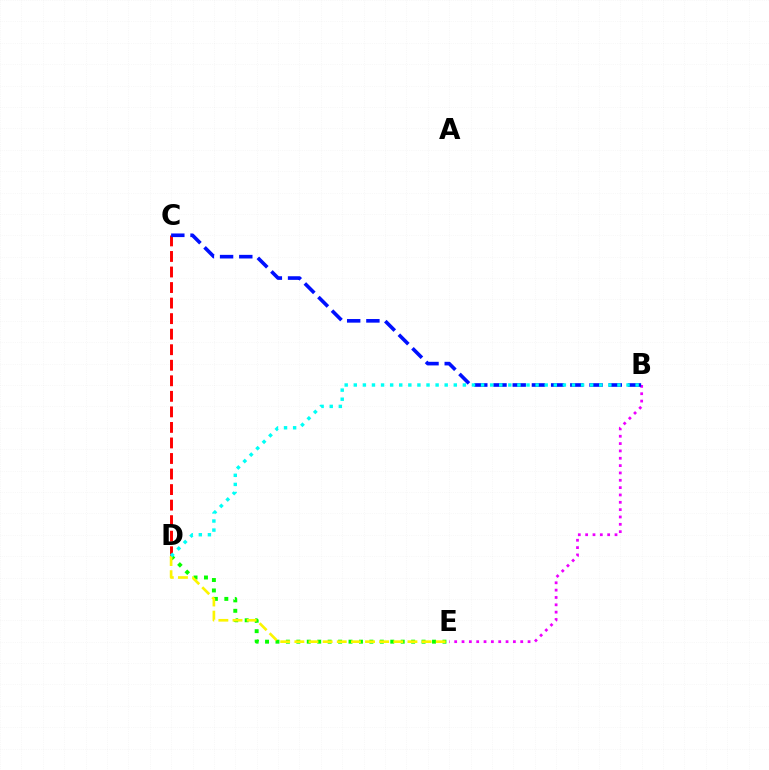{('D', 'E'): [{'color': '#08ff00', 'line_style': 'dotted', 'thickness': 2.84}, {'color': '#fcf500', 'line_style': 'dashed', 'thickness': 1.92}], ('C', 'D'): [{'color': '#ff0000', 'line_style': 'dashed', 'thickness': 2.11}], ('B', 'E'): [{'color': '#ee00ff', 'line_style': 'dotted', 'thickness': 1.99}], ('B', 'C'): [{'color': '#0010ff', 'line_style': 'dashed', 'thickness': 2.61}], ('B', 'D'): [{'color': '#00fff6', 'line_style': 'dotted', 'thickness': 2.47}]}